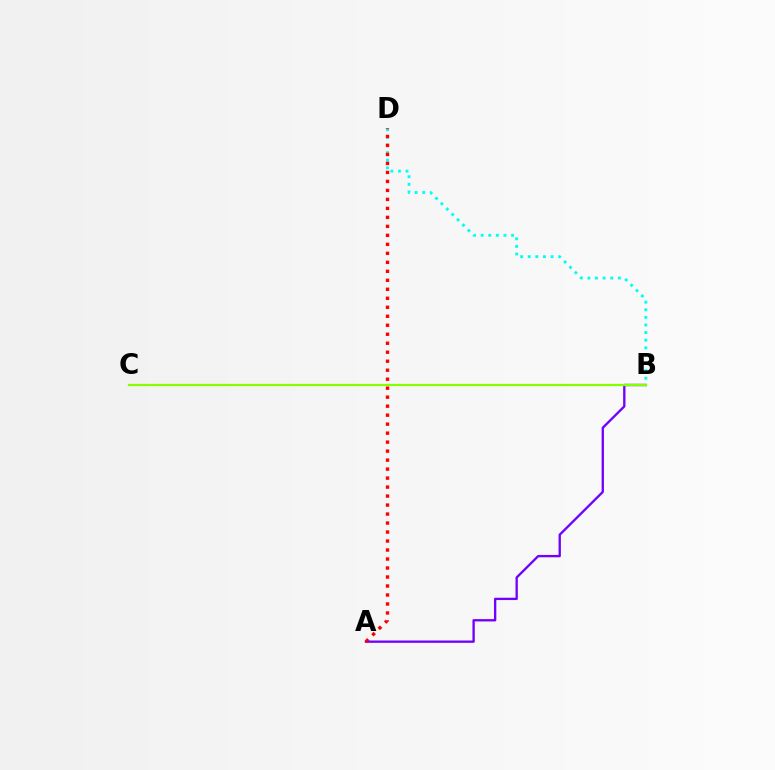{('B', 'D'): [{'color': '#00fff6', 'line_style': 'dotted', 'thickness': 2.07}], ('A', 'B'): [{'color': '#7200ff', 'line_style': 'solid', 'thickness': 1.68}], ('B', 'C'): [{'color': '#84ff00', 'line_style': 'solid', 'thickness': 1.62}], ('A', 'D'): [{'color': '#ff0000', 'line_style': 'dotted', 'thickness': 2.44}]}